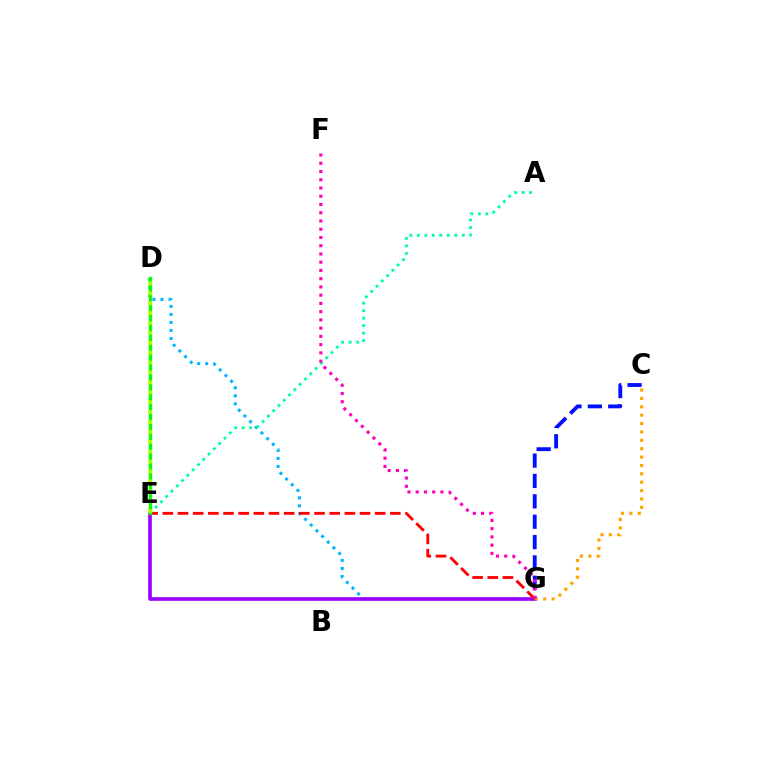{('C', 'G'): [{'color': '#0010ff', 'line_style': 'dashed', 'thickness': 2.77}, {'color': '#ffa500', 'line_style': 'dotted', 'thickness': 2.28}], ('D', 'G'): [{'color': '#00b5ff', 'line_style': 'dotted', 'thickness': 2.18}], ('E', 'G'): [{'color': '#9b00ff', 'line_style': 'solid', 'thickness': 2.63}, {'color': '#ff0000', 'line_style': 'dashed', 'thickness': 2.06}], ('A', 'E'): [{'color': '#00ff9d', 'line_style': 'dotted', 'thickness': 2.04}], ('D', 'E'): [{'color': '#08ff00', 'line_style': 'solid', 'thickness': 2.37}, {'color': '#b3ff00', 'line_style': 'dotted', 'thickness': 2.69}], ('F', 'G'): [{'color': '#ff00bd', 'line_style': 'dotted', 'thickness': 2.24}]}